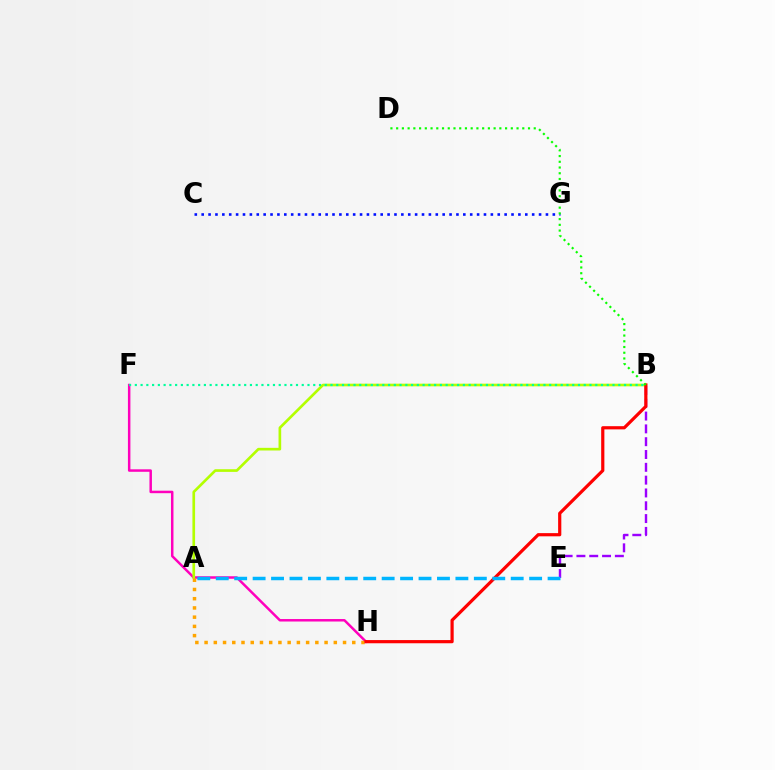{('F', 'H'): [{'color': '#ff00bd', 'line_style': 'solid', 'thickness': 1.79}], ('A', 'B'): [{'color': '#b3ff00', 'line_style': 'solid', 'thickness': 1.91}], ('A', 'H'): [{'color': '#ffa500', 'line_style': 'dotted', 'thickness': 2.51}], ('B', 'F'): [{'color': '#00ff9d', 'line_style': 'dotted', 'thickness': 1.56}], ('B', 'E'): [{'color': '#9b00ff', 'line_style': 'dashed', 'thickness': 1.74}], ('B', 'H'): [{'color': '#ff0000', 'line_style': 'solid', 'thickness': 2.3}], ('A', 'E'): [{'color': '#00b5ff', 'line_style': 'dashed', 'thickness': 2.5}], ('C', 'G'): [{'color': '#0010ff', 'line_style': 'dotted', 'thickness': 1.87}], ('B', 'D'): [{'color': '#08ff00', 'line_style': 'dotted', 'thickness': 1.56}]}